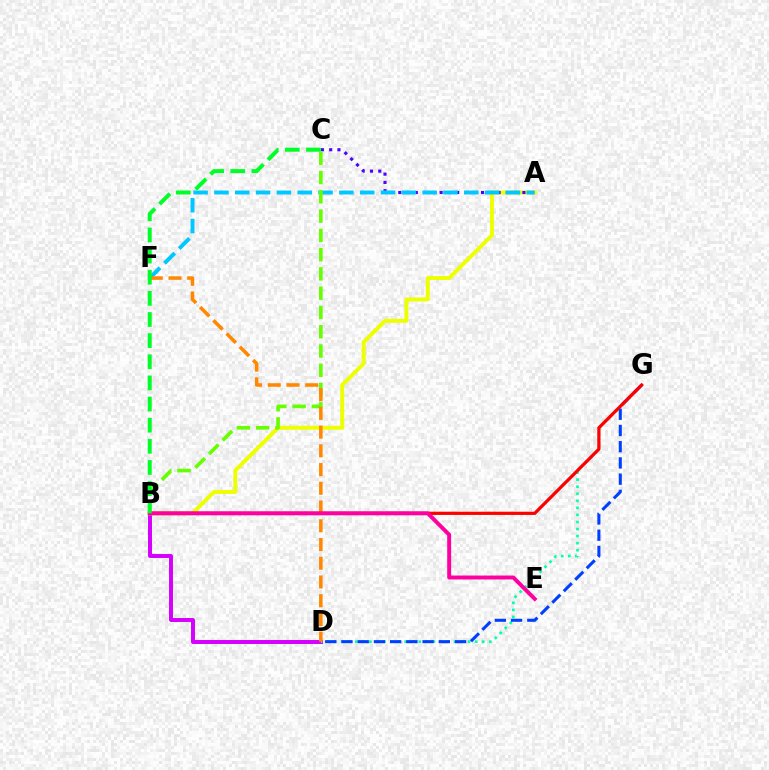{('B', 'D'): [{'color': '#d600ff', 'line_style': 'solid', 'thickness': 2.85}], ('A', 'B'): [{'color': '#eeff00', 'line_style': 'solid', 'thickness': 2.83}], ('A', 'C'): [{'color': '#4f00ff', 'line_style': 'dotted', 'thickness': 2.25}], ('A', 'F'): [{'color': '#00c7ff', 'line_style': 'dashed', 'thickness': 2.83}], ('D', 'G'): [{'color': '#00ffaf', 'line_style': 'dotted', 'thickness': 1.92}, {'color': '#003fff', 'line_style': 'dashed', 'thickness': 2.2}], ('B', 'C'): [{'color': '#66ff00', 'line_style': 'dashed', 'thickness': 2.62}, {'color': '#00ff27', 'line_style': 'dashed', 'thickness': 2.87}], ('D', 'F'): [{'color': '#ff8800', 'line_style': 'dashed', 'thickness': 2.55}], ('B', 'G'): [{'color': '#ff0000', 'line_style': 'solid', 'thickness': 2.31}], ('B', 'E'): [{'color': '#ff00a0', 'line_style': 'solid', 'thickness': 2.83}]}